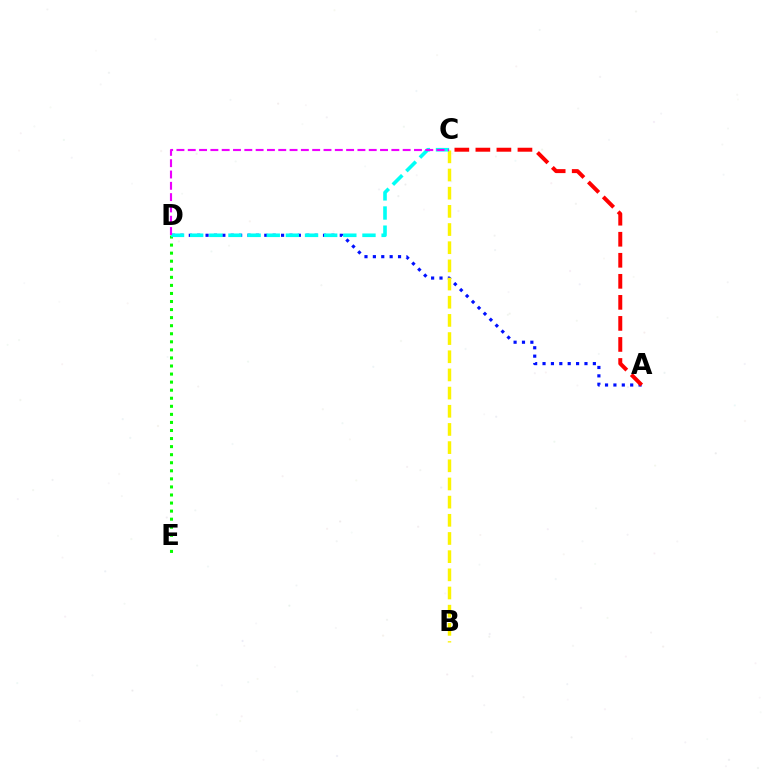{('A', 'D'): [{'color': '#0010ff', 'line_style': 'dotted', 'thickness': 2.28}], ('A', 'C'): [{'color': '#ff0000', 'line_style': 'dashed', 'thickness': 2.86}], ('D', 'E'): [{'color': '#08ff00', 'line_style': 'dotted', 'thickness': 2.19}], ('B', 'C'): [{'color': '#fcf500', 'line_style': 'dashed', 'thickness': 2.47}], ('C', 'D'): [{'color': '#00fff6', 'line_style': 'dashed', 'thickness': 2.6}, {'color': '#ee00ff', 'line_style': 'dashed', 'thickness': 1.54}]}